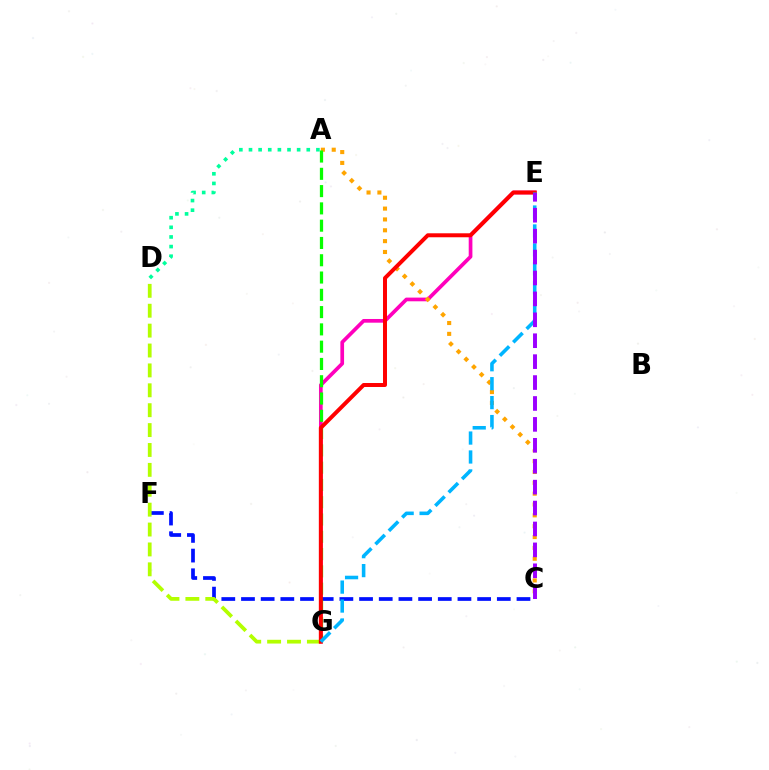{('A', 'D'): [{'color': '#00ff9d', 'line_style': 'dotted', 'thickness': 2.62}], ('E', 'G'): [{'color': '#ff00bd', 'line_style': 'solid', 'thickness': 2.66}, {'color': '#ff0000', 'line_style': 'solid', 'thickness': 2.86}, {'color': '#00b5ff', 'line_style': 'dashed', 'thickness': 2.57}], ('A', 'C'): [{'color': '#ffa500', 'line_style': 'dotted', 'thickness': 2.95}], ('C', 'F'): [{'color': '#0010ff', 'line_style': 'dashed', 'thickness': 2.67}], ('D', 'G'): [{'color': '#b3ff00', 'line_style': 'dashed', 'thickness': 2.7}], ('A', 'G'): [{'color': '#08ff00', 'line_style': 'dashed', 'thickness': 2.35}], ('C', 'E'): [{'color': '#9b00ff', 'line_style': 'dashed', 'thickness': 2.84}]}